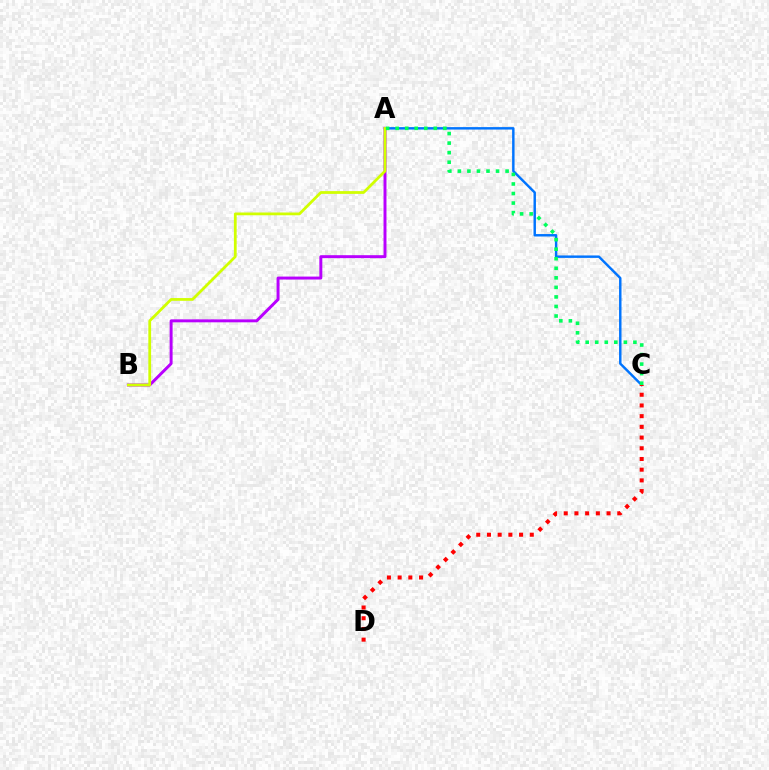{('A', 'C'): [{'color': '#0074ff', 'line_style': 'solid', 'thickness': 1.76}, {'color': '#00ff5c', 'line_style': 'dotted', 'thickness': 2.59}], ('C', 'D'): [{'color': '#ff0000', 'line_style': 'dotted', 'thickness': 2.91}], ('A', 'B'): [{'color': '#b900ff', 'line_style': 'solid', 'thickness': 2.13}, {'color': '#d1ff00', 'line_style': 'solid', 'thickness': 1.99}]}